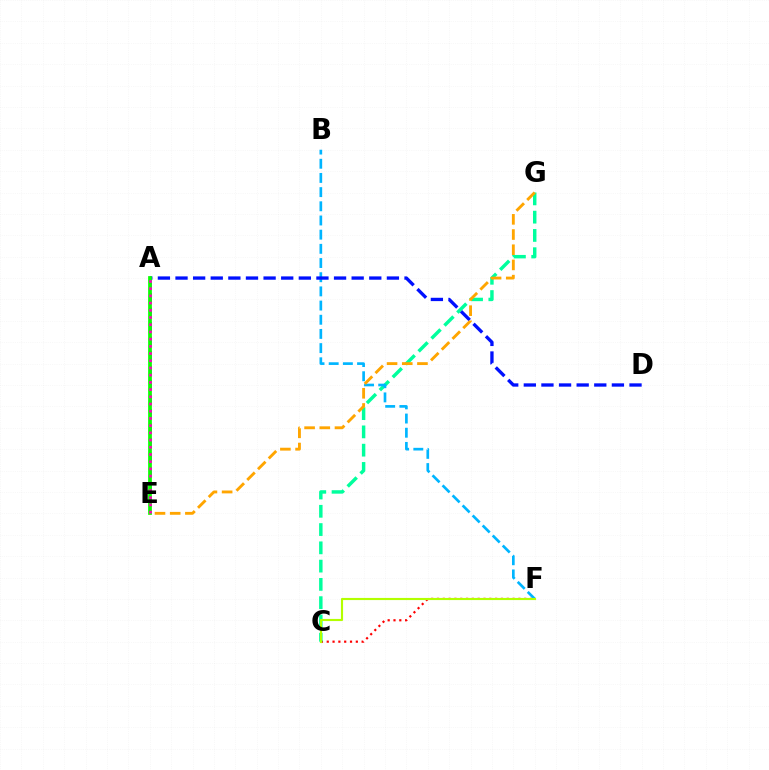{('C', 'F'): [{'color': '#ff0000', 'line_style': 'dotted', 'thickness': 1.58}, {'color': '#b3ff00', 'line_style': 'solid', 'thickness': 1.54}], ('C', 'G'): [{'color': '#00ff9d', 'line_style': 'dashed', 'thickness': 2.48}], ('B', 'F'): [{'color': '#00b5ff', 'line_style': 'dashed', 'thickness': 1.93}], ('A', 'D'): [{'color': '#0010ff', 'line_style': 'dashed', 'thickness': 2.39}], ('A', 'E'): [{'color': '#9b00ff', 'line_style': 'dashed', 'thickness': 1.97}, {'color': '#08ff00', 'line_style': 'solid', 'thickness': 2.69}, {'color': '#ff00bd', 'line_style': 'dotted', 'thickness': 1.96}], ('E', 'G'): [{'color': '#ffa500', 'line_style': 'dashed', 'thickness': 2.06}]}